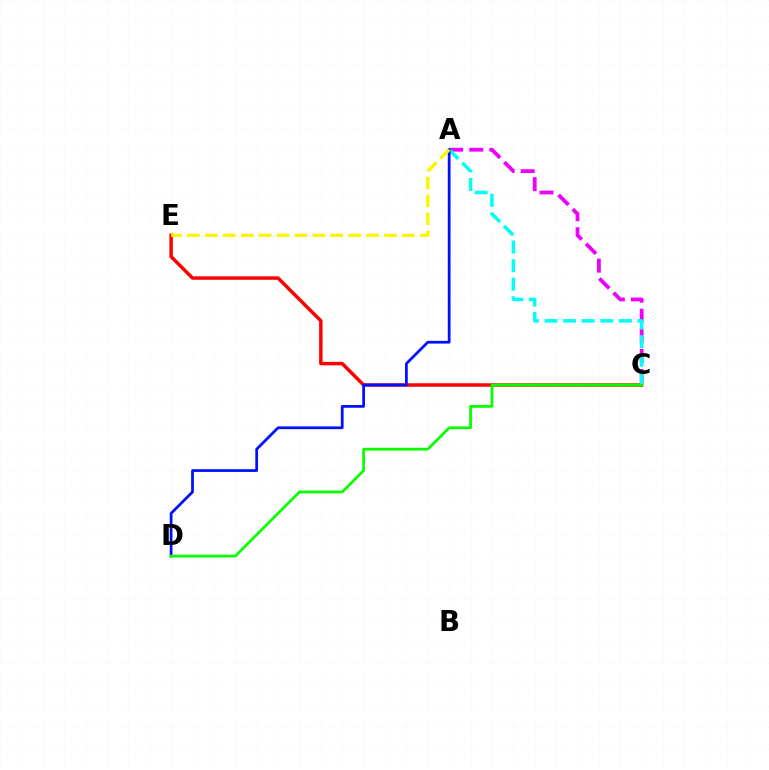{('C', 'E'): [{'color': '#ff0000', 'line_style': 'solid', 'thickness': 2.49}], ('A', 'C'): [{'color': '#ee00ff', 'line_style': 'dashed', 'thickness': 2.73}, {'color': '#00fff6', 'line_style': 'dashed', 'thickness': 2.52}], ('A', 'D'): [{'color': '#0010ff', 'line_style': 'solid', 'thickness': 1.98}], ('C', 'D'): [{'color': '#08ff00', 'line_style': 'solid', 'thickness': 1.97}], ('A', 'E'): [{'color': '#fcf500', 'line_style': 'dashed', 'thickness': 2.43}]}